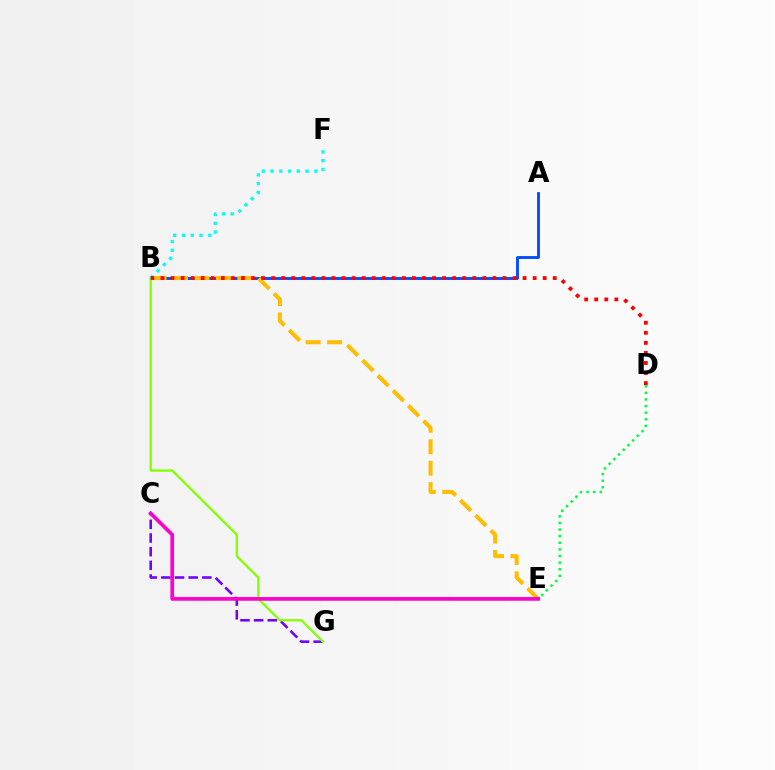{('D', 'E'): [{'color': '#00ff39', 'line_style': 'dotted', 'thickness': 1.8}], ('A', 'B'): [{'color': '#004bff', 'line_style': 'solid', 'thickness': 2.05}], ('C', 'G'): [{'color': '#7200ff', 'line_style': 'dashed', 'thickness': 1.86}], ('B', 'E'): [{'color': '#ffbd00', 'line_style': 'dashed', 'thickness': 2.92}], ('B', 'G'): [{'color': '#84ff00', 'line_style': 'solid', 'thickness': 1.65}], ('B', 'F'): [{'color': '#00fff6', 'line_style': 'dotted', 'thickness': 2.38}], ('B', 'D'): [{'color': '#ff0000', 'line_style': 'dotted', 'thickness': 2.73}], ('C', 'E'): [{'color': '#ff00cf', 'line_style': 'solid', 'thickness': 2.67}]}